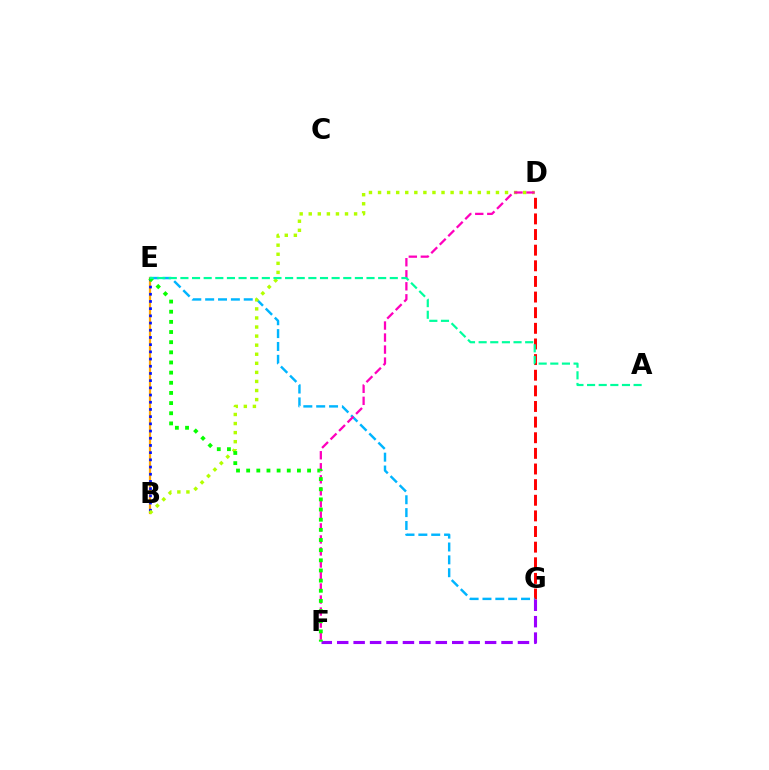{('D', 'G'): [{'color': '#ff0000', 'line_style': 'dashed', 'thickness': 2.12}], ('B', 'E'): [{'color': '#ffa500', 'line_style': 'solid', 'thickness': 1.59}, {'color': '#0010ff', 'line_style': 'dotted', 'thickness': 1.96}], ('E', 'G'): [{'color': '#00b5ff', 'line_style': 'dashed', 'thickness': 1.75}], ('B', 'D'): [{'color': '#b3ff00', 'line_style': 'dotted', 'thickness': 2.46}], ('F', 'G'): [{'color': '#9b00ff', 'line_style': 'dashed', 'thickness': 2.23}], ('D', 'F'): [{'color': '#ff00bd', 'line_style': 'dashed', 'thickness': 1.63}], ('E', 'F'): [{'color': '#08ff00', 'line_style': 'dotted', 'thickness': 2.76}], ('A', 'E'): [{'color': '#00ff9d', 'line_style': 'dashed', 'thickness': 1.58}]}